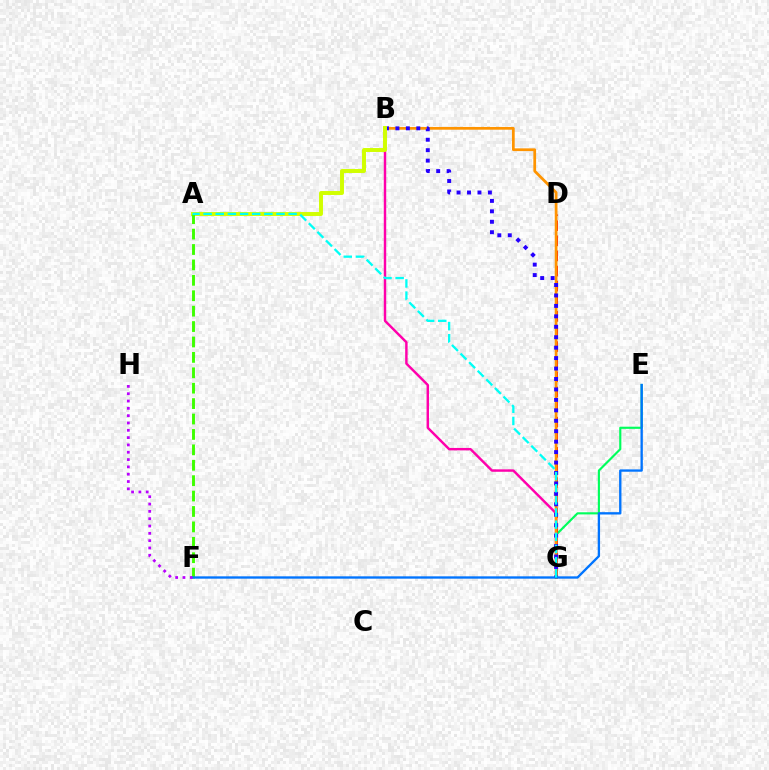{('E', 'G'): [{'color': '#00ff5c', 'line_style': 'solid', 'thickness': 1.55}], ('B', 'G'): [{'color': '#ff00ac', 'line_style': 'solid', 'thickness': 1.76}, {'color': '#ff9400', 'line_style': 'solid', 'thickness': 1.97}, {'color': '#2500ff', 'line_style': 'dotted', 'thickness': 2.84}], ('D', 'G'): [{'color': '#ff0000', 'line_style': 'dashed', 'thickness': 2.05}], ('A', 'B'): [{'color': '#d1ff00', 'line_style': 'solid', 'thickness': 2.83}], ('A', 'F'): [{'color': '#3dff00', 'line_style': 'dashed', 'thickness': 2.09}], ('E', 'F'): [{'color': '#0074ff', 'line_style': 'solid', 'thickness': 1.69}], ('A', 'G'): [{'color': '#00fff6', 'line_style': 'dashed', 'thickness': 1.65}], ('F', 'H'): [{'color': '#b900ff', 'line_style': 'dotted', 'thickness': 1.99}]}